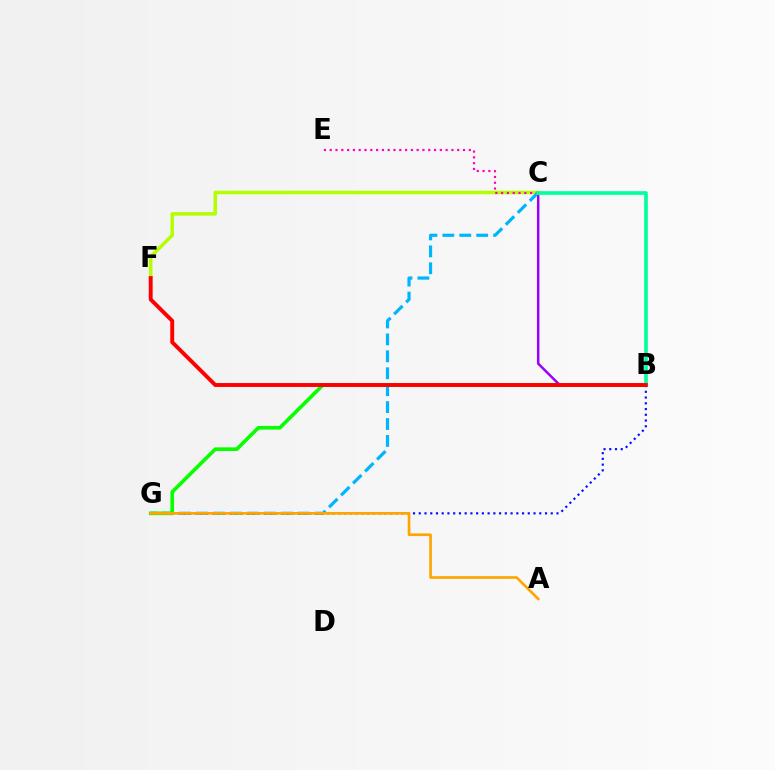{('B', 'C'): [{'color': '#9b00ff', 'line_style': 'solid', 'thickness': 1.78}, {'color': '#00ff9d', 'line_style': 'solid', 'thickness': 2.62}], ('C', 'F'): [{'color': '#b3ff00', 'line_style': 'solid', 'thickness': 2.52}], ('C', 'G'): [{'color': '#00b5ff', 'line_style': 'dashed', 'thickness': 2.3}], ('B', 'G'): [{'color': '#0010ff', 'line_style': 'dotted', 'thickness': 1.56}, {'color': '#08ff00', 'line_style': 'solid', 'thickness': 2.62}], ('C', 'E'): [{'color': '#ff00bd', 'line_style': 'dotted', 'thickness': 1.57}], ('A', 'G'): [{'color': '#ffa500', 'line_style': 'solid', 'thickness': 1.92}], ('B', 'F'): [{'color': '#ff0000', 'line_style': 'solid', 'thickness': 2.81}]}